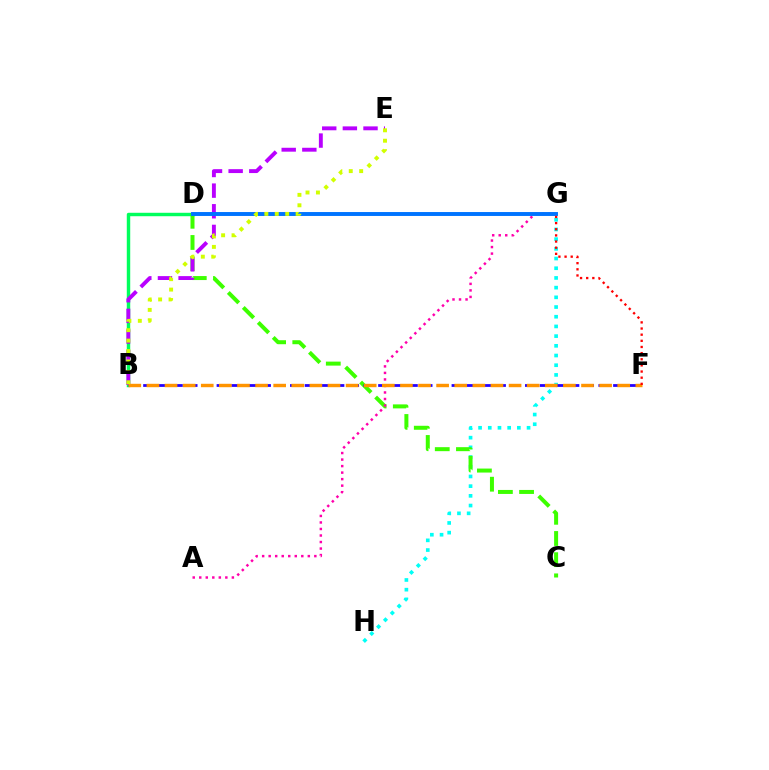{('G', 'H'): [{'color': '#00fff6', 'line_style': 'dotted', 'thickness': 2.63}], ('B', 'D'): [{'color': '#00ff5c', 'line_style': 'solid', 'thickness': 2.47}], ('C', 'D'): [{'color': '#3dff00', 'line_style': 'dashed', 'thickness': 2.88}], ('B', 'E'): [{'color': '#b900ff', 'line_style': 'dashed', 'thickness': 2.8}, {'color': '#d1ff00', 'line_style': 'dotted', 'thickness': 2.83}], ('A', 'G'): [{'color': '#ff00ac', 'line_style': 'dotted', 'thickness': 1.77}], ('D', 'G'): [{'color': '#0074ff', 'line_style': 'solid', 'thickness': 2.82}], ('B', 'F'): [{'color': '#2500ff', 'line_style': 'dashed', 'thickness': 2.0}, {'color': '#ff9400', 'line_style': 'dashed', 'thickness': 2.46}], ('F', 'G'): [{'color': '#ff0000', 'line_style': 'dotted', 'thickness': 1.67}]}